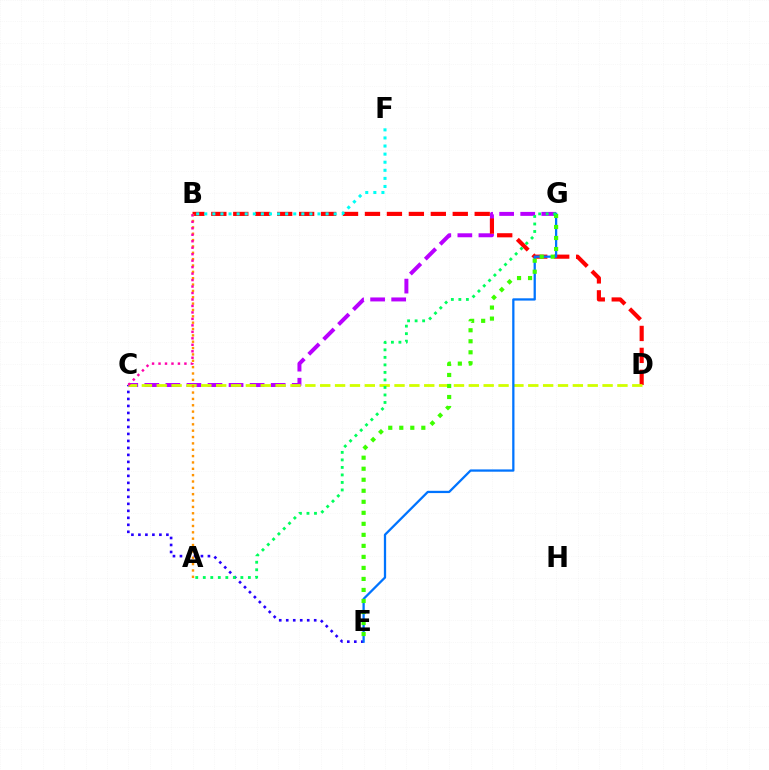{('C', 'E'): [{'color': '#2500ff', 'line_style': 'dotted', 'thickness': 1.9}], ('C', 'G'): [{'color': '#b900ff', 'line_style': 'dashed', 'thickness': 2.86}], ('B', 'D'): [{'color': '#ff0000', 'line_style': 'dashed', 'thickness': 2.98}], ('B', 'F'): [{'color': '#00fff6', 'line_style': 'dotted', 'thickness': 2.2}], ('C', 'D'): [{'color': '#d1ff00', 'line_style': 'dashed', 'thickness': 2.02}], ('A', 'B'): [{'color': '#ff9400', 'line_style': 'dotted', 'thickness': 1.73}], ('E', 'G'): [{'color': '#0074ff', 'line_style': 'solid', 'thickness': 1.64}, {'color': '#3dff00', 'line_style': 'dotted', 'thickness': 2.99}], ('B', 'C'): [{'color': '#ff00ac', 'line_style': 'dotted', 'thickness': 1.76}], ('A', 'G'): [{'color': '#00ff5c', 'line_style': 'dotted', 'thickness': 2.04}]}